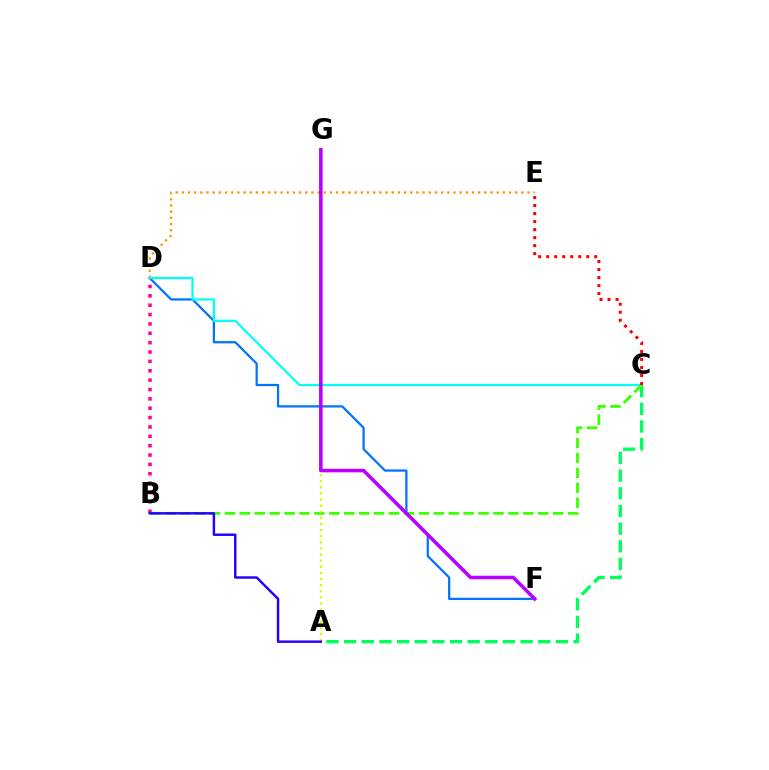{('D', 'F'): [{'color': '#0074ff', 'line_style': 'solid', 'thickness': 1.62}], ('D', 'E'): [{'color': '#ff9400', 'line_style': 'dotted', 'thickness': 1.68}], ('A', 'C'): [{'color': '#00ff5c', 'line_style': 'dashed', 'thickness': 2.4}], ('B', 'D'): [{'color': '#ff00ac', 'line_style': 'dotted', 'thickness': 2.54}], ('C', 'D'): [{'color': '#00fff6', 'line_style': 'solid', 'thickness': 1.6}], ('B', 'C'): [{'color': '#3dff00', 'line_style': 'dashed', 'thickness': 2.03}], ('A', 'G'): [{'color': '#d1ff00', 'line_style': 'dotted', 'thickness': 1.66}], ('F', 'G'): [{'color': '#b900ff', 'line_style': 'solid', 'thickness': 2.55}], ('A', 'B'): [{'color': '#2500ff', 'line_style': 'solid', 'thickness': 1.77}], ('C', 'E'): [{'color': '#ff0000', 'line_style': 'dotted', 'thickness': 2.18}]}